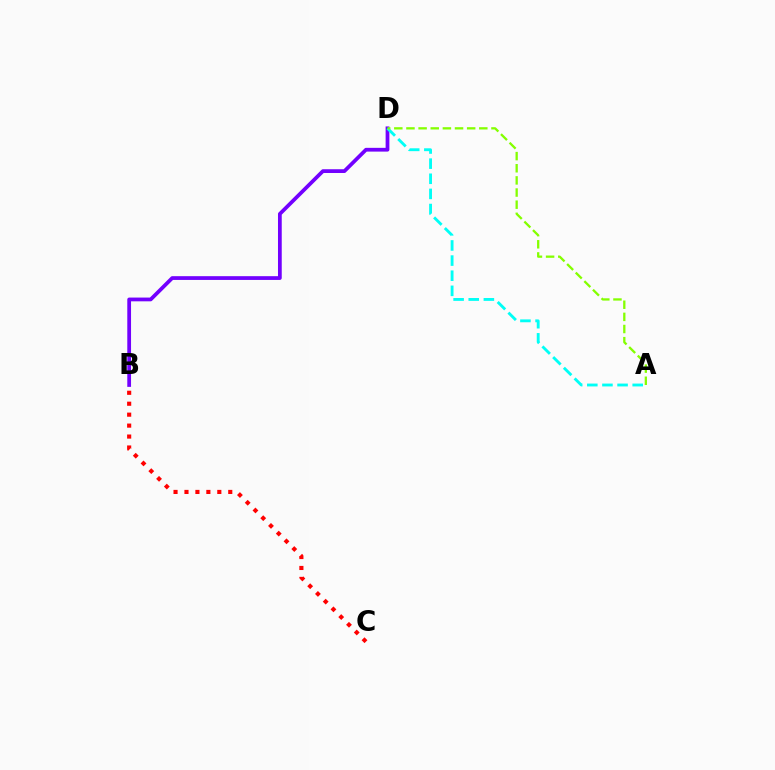{('B', 'C'): [{'color': '#ff0000', 'line_style': 'dotted', 'thickness': 2.97}], ('B', 'D'): [{'color': '#7200ff', 'line_style': 'solid', 'thickness': 2.7}], ('A', 'D'): [{'color': '#00fff6', 'line_style': 'dashed', 'thickness': 2.06}, {'color': '#84ff00', 'line_style': 'dashed', 'thickness': 1.65}]}